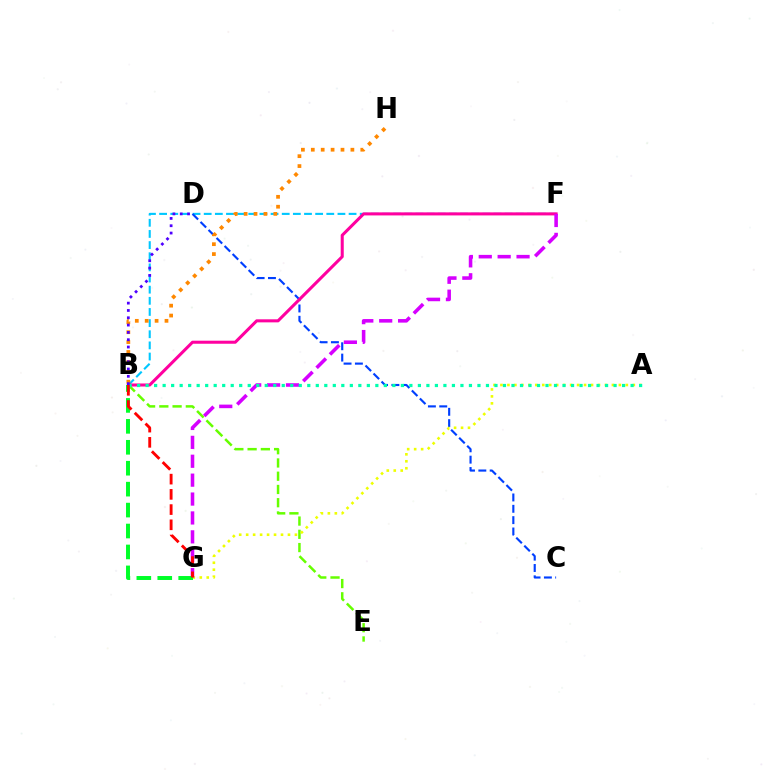{('B', 'E'): [{'color': '#66ff00', 'line_style': 'dashed', 'thickness': 1.8}], ('B', 'F'): [{'color': '#00c7ff', 'line_style': 'dashed', 'thickness': 1.51}, {'color': '#ff00a0', 'line_style': 'solid', 'thickness': 2.2}], ('C', 'D'): [{'color': '#003fff', 'line_style': 'dashed', 'thickness': 1.54}], ('B', 'H'): [{'color': '#ff8800', 'line_style': 'dotted', 'thickness': 2.69}], ('A', 'G'): [{'color': '#eeff00', 'line_style': 'dotted', 'thickness': 1.89}], ('F', 'G'): [{'color': '#d600ff', 'line_style': 'dashed', 'thickness': 2.57}], ('A', 'B'): [{'color': '#00ffaf', 'line_style': 'dotted', 'thickness': 2.31}], ('B', 'G'): [{'color': '#00ff27', 'line_style': 'dashed', 'thickness': 2.84}, {'color': '#ff0000', 'line_style': 'dashed', 'thickness': 2.07}], ('B', 'D'): [{'color': '#4f00ff', 'line_style': 'dotted', 'thickness': 1.99}]}